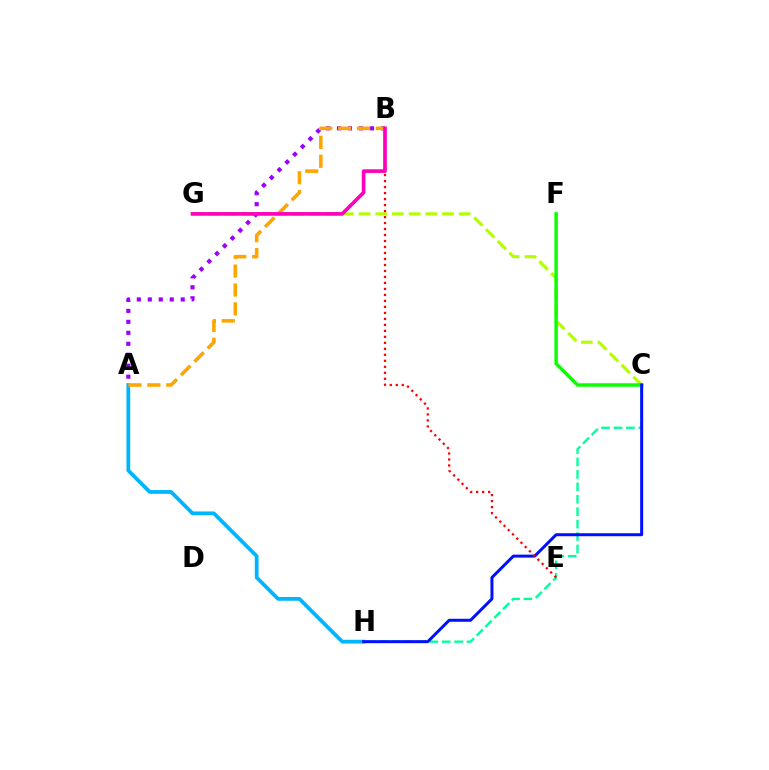{('A', 'B'): [{'color': '#9b00ff', 'line_style': 'dotted', 'thickness': 2.98}, {'color': '#ffa500', 'line_style': 'dashed', 'thickness': 2.57}], ('C', 'G'): [{'color': '#b3ff00', 'line_style': 'dashed', 'thickness': 2.27}], ('C', 'F'): [{'color': '#08ff00', 'line_style': 'solid', 'thickness': 2.47}], ('A', 'H'): [{'color': '#00b5ff', 'line_style': 'solid', 'thickness': 2.71}], ('C', 'H'): [{'color': '#00ff9d', 'line_style': 'dashed', 'thickness': 1.69}, {'color': '#0010ff', 'line_style': 'solid', 'thickness': 2.16}], ('B', 'E'): [{'color': '#ff0000', 'line_style': 'dotted', 'thickness': 1.63}], ('B', 'G'): [{'color': '#ff00bd', 'line_style': 'solid', 'thickness': 2.64}]}